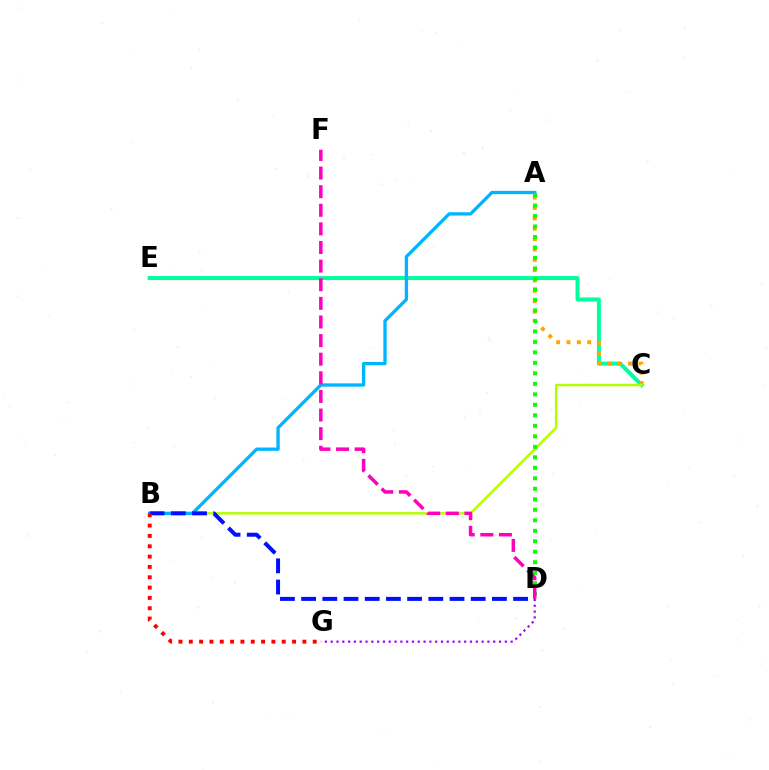{('C', 'E'): [{'color': '#00ff9d', 'line_style': 'solid', 'thickness': 2.86}], ('A', 'C'): [{'color': '#ffa500', 'line_style': 'dotted', 'thickness': 2.82}], ('B', 'C'): [{'color': '#b3ff00', 'line_style': 'solid', 'thickness': 1.77}], ('D', 'G'): [{'color': '#9b00ff', 'line_style': 'dotted', 'thickness': 1.58}], ('A', 'B'): [{'color': '#00b5ff', 'line_style': 'solid', 'thickness': 2.39}], ('B', 'D'): [{'color': '#0010ff', 'line_style': 'dashed', 'thickness': 2.88}], ('B', 'G'): [{'color': '#ff0000', 'line_style': 'dotted', 'thickness': 2.81}], ('A', 'D'): [{'color': '#08ff00', 'line_style': 'dotted', 'thickness': 2.85}], ('D', 'F'): [{'color': '#ff00bd', 'line_style': 'dashed', 'thickness': 2.53}]}